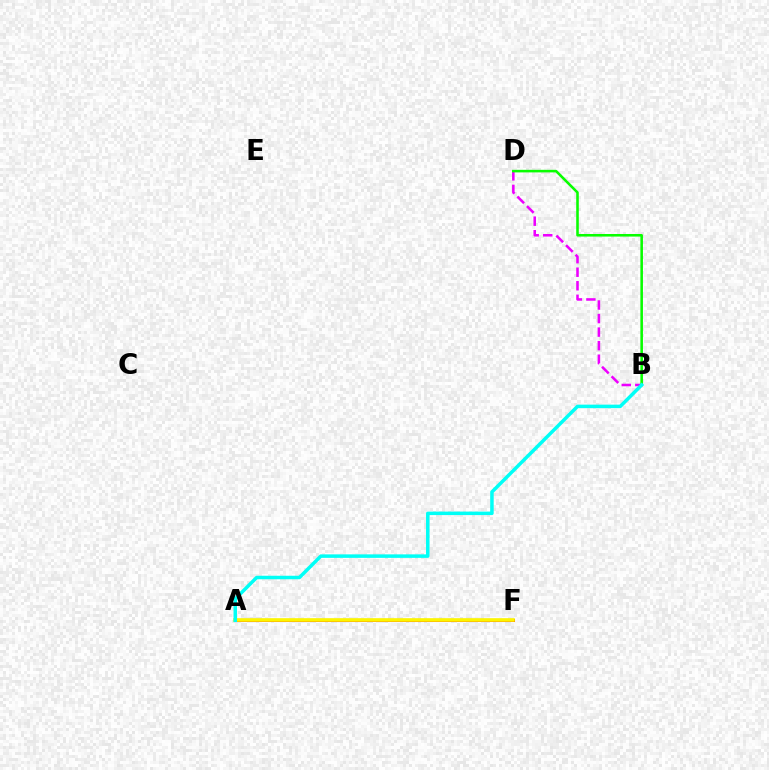{('B', 'D'): [{'color': '#ee00ff', 'line_style': 'dashed', 'thickness': 1.84}, {'color': '#08ff00', 'line_style': 'solid', 'thickness': 1.85}], ('A', 'F'): [{'color': '#0010ff', 'line_style': 'solid', 'thickness': 2.18}, {'color': '#ff0000', 'line_style': 'solid', 'thickness': 2.13}, {'color': '#fcf500', 'line_style': 'solid', 'thickness': 2.62}], ('A', 'B'): [{'color': '#00fff6', 'line_style': 'solid', 'thickness': 2.52}]}